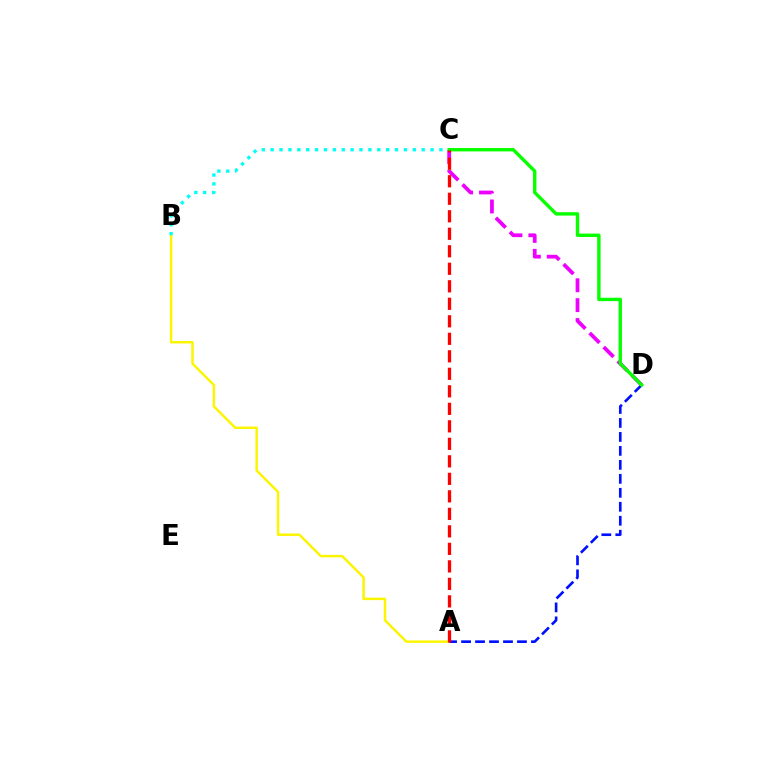{('A', 'B'): [{'color': '#fcf500', 'line_style': 'solid', 'thickness': 1.77}], ('A', 'D'): [{'color': '#0010ff', 'line_style': 'dashed', 'thickness': 1.9}], ('C', 'D'): [{'color': '#ee00ff', 'line_style': 'dashed', 'thickness': 2.7}, {'color': '#08ff00', 'line_style': 'solid', 'thickness': 2.44}], ('B', 'C'): [{'color': '#00fff6', 'line_style': 'dotted', 'thickness': 2.41}], ('A', 'C'): [{'color': '#ff0000', 'line_style': 'dashed', 'thickness': 2.38}]}